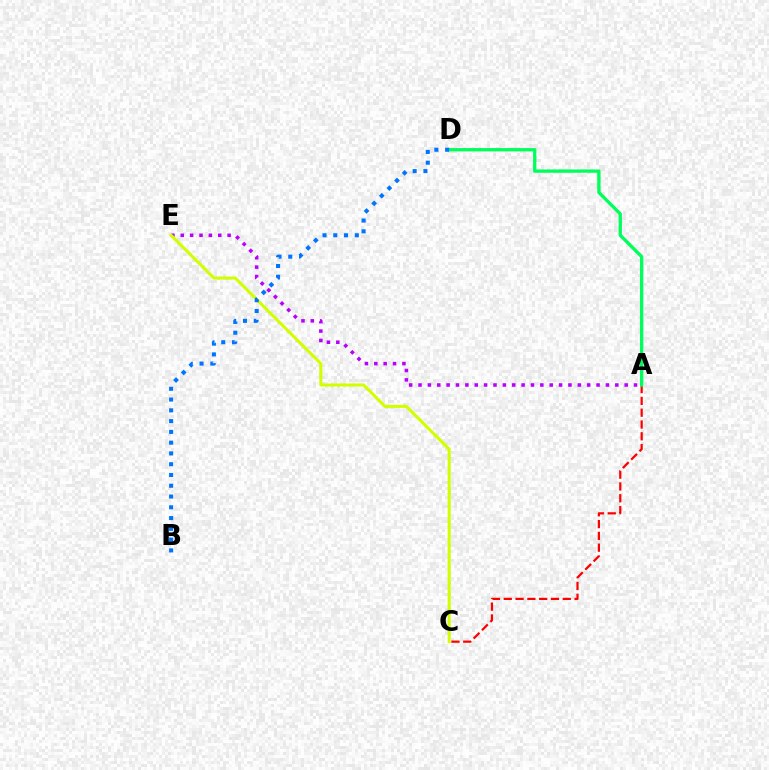{('A', 'C'): [{'color': '#ff0000', 'line_style': 'dashed', 'thickness': 1.6}], ('A', 'E'): [{'color': '#b900ff', 'line_style': 'dotted', 'thickness': 2.55}], ('A', 'D'): [{'color': '#00ff5c', 'line_style': 'solid', 'thickness': 2.38}], ('C', 'E'): [{'color': '#d1ff00', 'line_style': 'solid', 'thickness': 2.19}], ('B', 'D'): [{'color': '#0074ff', 'line_style': 'dotted', 'thickness': 2.93}]}